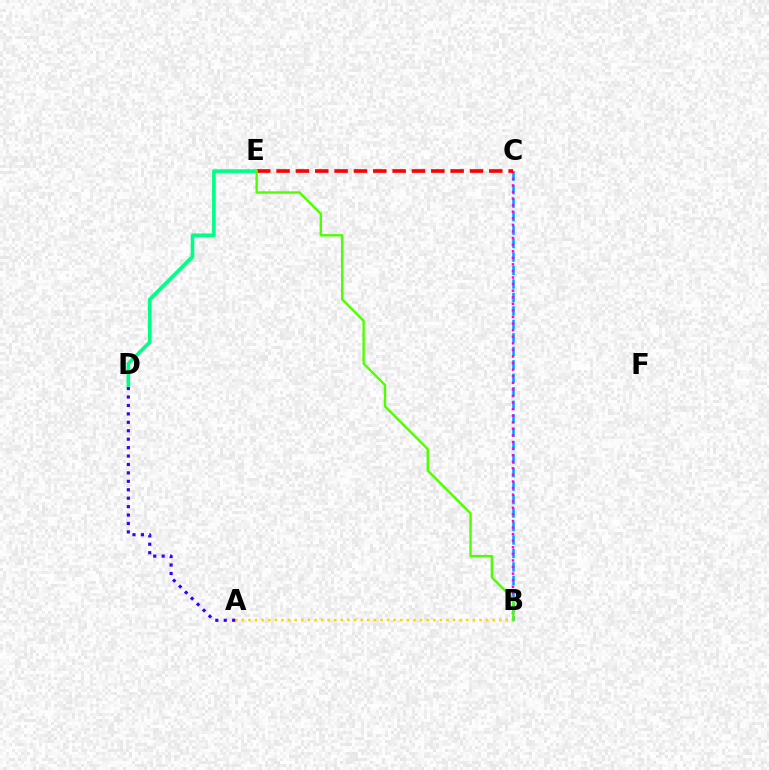{('D', 'E'): [{'color': '#00ff86', 'line_style': 'solid', 'thickness': 2.62}], ('B', 'C'): [{'color': '#009eff', 'line_style': 'dashed', 'thickness': 1.83}, {'color': '#ff00ed', 'line_style': 'dotted', 'thickness': 1.79}], ('A', 'B'): [{'color': '#ffd500', 'line_style': 'dotted', 'thickness': 1.79}], ('C', 'E'): [{'color': '#ff0000', 'line_style': 'dashed', 'thickness': 2.63}], ('A', 'D'): [{'color': '#3700ff', 'line_style': 'dotted', 'thickness': 2.29}], ('B', 'E'): [{'color': '#4fff00', 'line_style': 'solid', 'thickness': 1.73}]}